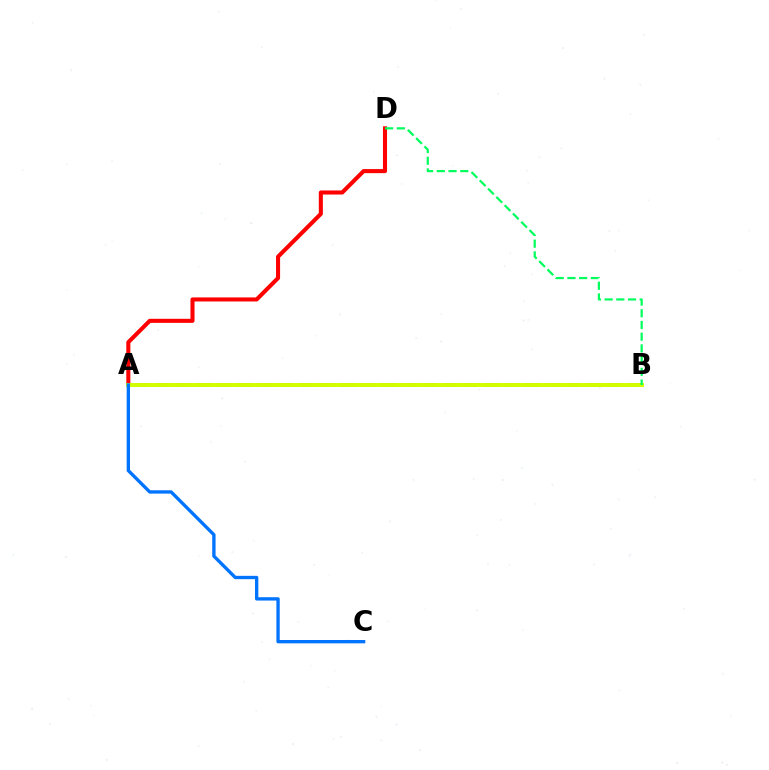{('A', 'B'): [{'color': '#b900ff', 'line_style': 'dashed', 'thickness': 2.79}, {'color': '#d1ff00', 'line_style': 'solid', 'thickness': 2.85}], ('A', 'D'): [{'color': '#ff0000', 'line_style': 'solid', 'thickness': 2.93}], ('A', 'C'): [{'color': '#0074ff', 'line_style': 'solid', 'thickness': 2.4}], ('B', 'D'): [{'color': '#00ff5c', 'line_style': 'dashed', 'thickness': 1.59}]}